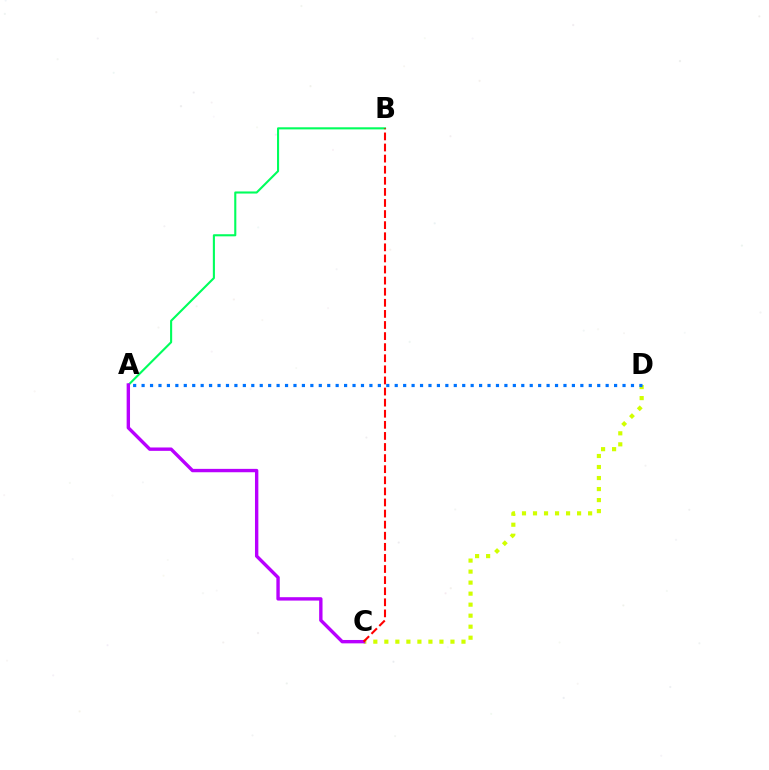{('A', 'B'): [{'color': '#00ff5c', 'line_style': 'solid', 'thickness': 1.51}], ('C', 'D'): [{'color': '#d1ff00', 'line_style': 'dotted', 'thickness': 2.99}], ('A', 'D'): [{'color': '#0074ff', 'line_style': 'dotted', 'thickness': 2.29}], ('A', 'C'): [{'color': '#b900ff', 'line_style': 'solid', 'thickness': 2.43}], ('B', 'C'): [{'color': '#ff0000', 'line_style': 'dashed', 'thickness': 1.51}]}